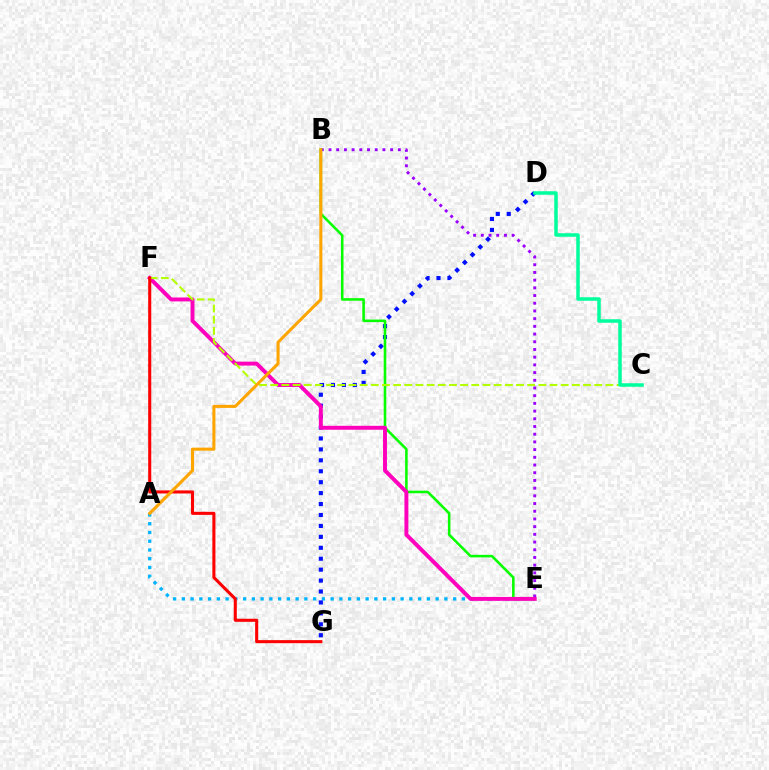{('A', 'E'): [{'color': '#00b5ff', 'line_style': 'dotted', 'thickness': 2.38}], ('B', 'E'): [{'color': '#9b00ff', 'line_style': 'dotted', 'thickness': 2.09}, {'color': '#08ff00', 'line_style': 'solid', 'thickness': 1.86}], ('D', 'G'): [{'color': '#0010ff', 'line_style': 'dotted', 'thickness': 2.97}], ('E', 'F'): [{'color': '#ff00bd', 'line_style': 'solid', 'thickness': 2.83}], ('C', 'F'): [{'color': '#b3ff00', 'line_style': 'dashed', 'thickness': 1.52}], ('F', 'G'): [{'color': '#ff0000', 'line_style': 'solid', 'thickness': 2.21}], ('A', 'B'): [{'color': '#ffa500', 'line_style': 'solid', 'thickness': 2.2}], ('C', 'D'): [{'color': '#00ff9d', 'line_style': 'solid', 'thickness': 2.54}]}